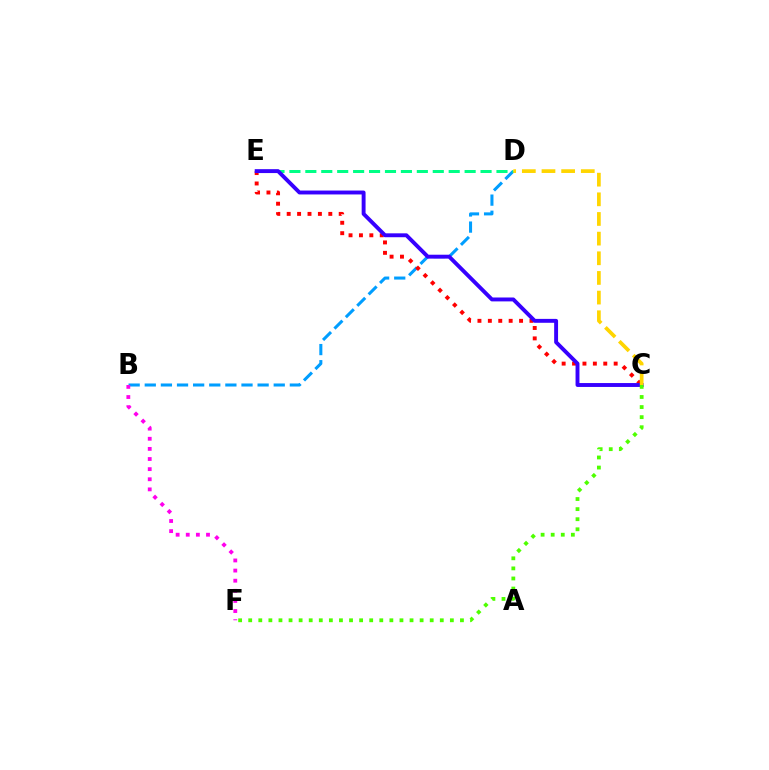{('B', 'D'): [{'color': '#009eff', 'line_style': 'dashed', 'thickness': 2.19}], ('D', 'E'): [{'color': '#00ff86', 'line_style': 'dashed', 'thickness': 2.16}], ('B', 'F'): [{'color': '#ff00ed', 'line_style': 'dotted', 'thickness': 2.75}], ('C', 'E'): [{'color': '#ff0000', 'line_style': 'dotted', 'thickness': 2.83}, {'color': '#3700ff', 'line_style': 'solid', 'thickness': 2.81}], ('C', 'D'): [{'color': '#ffd500', 'line_style': 'dashed', 'thickness': 2.67}], ('C', 'F'): [{'color': '#4fff00', 'line_style': 'dotted', 'thickness': 2.74}]}